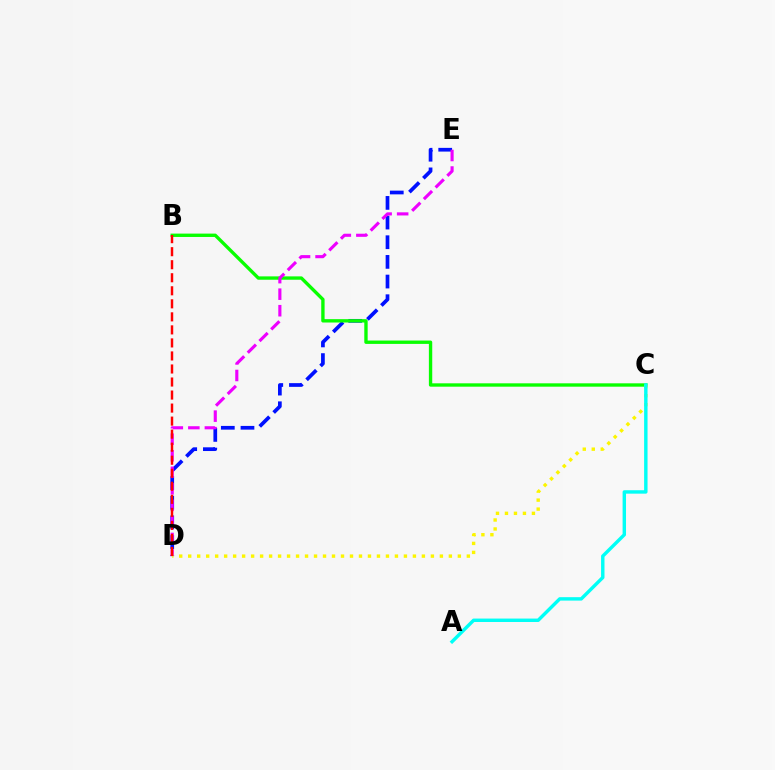{('D', 'E'): [{'color': '#0010ff', 'line_style': 'dashed', 'thickness': 2.67}, {'color': '#ee00ff', 'line_style': 'dashed', 'thickness': 2.25}], ('B', 'C'): [{'color': '#08ff00', 'line_style': 'solid', 'thickness': 2.42}], ('C', 'D'): [{'color': '#fcf500', 'line_style': 'dotted', 'thickness': 2.44}], ('B', 'D'): [{'color': '#ff0000', 'line_style': 'dashed', 'thickness': 1.77}], ('A', 'C'): [{'color': '#00fff6', 'line_style': 'solid', 'thickness': 2.46}]}